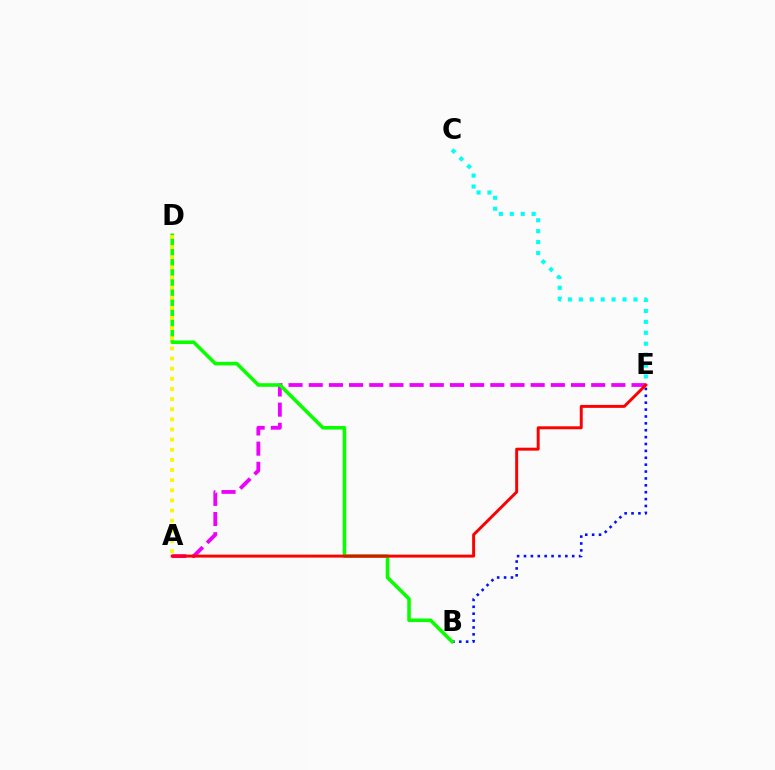{('A', 'E'): [{'color': '#ee00ff', 'line_style': 'dashed', 'thickness': 2.74}, {'color': '#ff0000', 'line_style': 'solid', 'thickness': 2.12}], ('B', 'E'): [{'color': '#0010ff', 'line_style': 'dotted', 'thickness': 1.87}], ('B', 'D'): [{'color': '#08ff00', 'line_style': 'solid', 'thickness': 2.57}], ('C', 'E'): [{'color': '#00fff6', 'line_style': 'dotted', 'thickness': 2.97}], ('A', 'D'): [{'color': '#fcf500', 'line_style': 'dotted', 'thickness': 2.75}]}